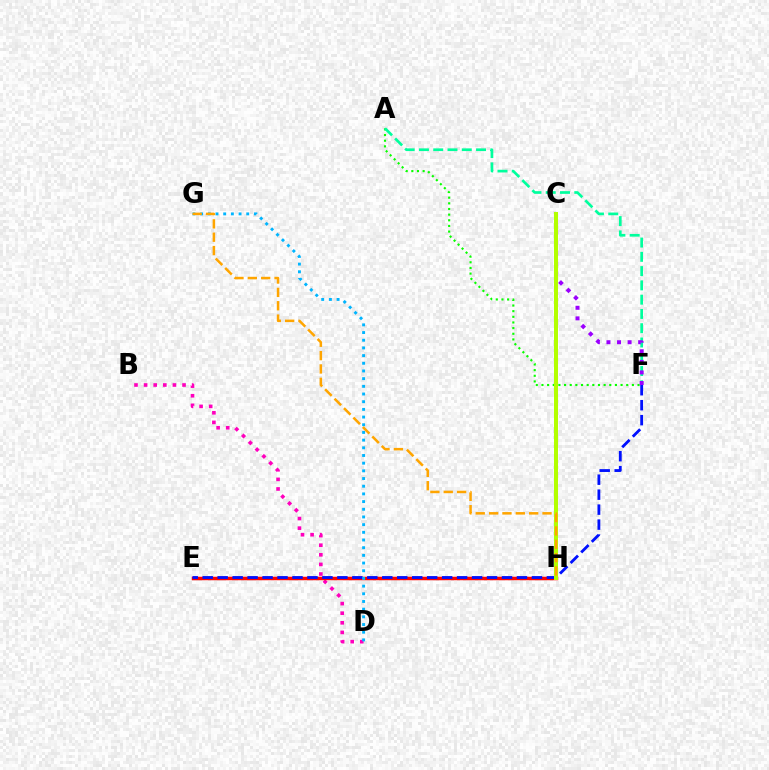{('B', 'D'): [{'color': '#ff00bd', 'line_style': 'dotted', 'thickness': 2.61}], ('A', 'F'): [{'color': '#08ff00', 'line_style': 'dotted', 'thickness': 1.54}, {'color': '#00ff9d', 'line_style': 'dashed', 'thickness': 1.94}], ('E', 'H'): [{'color': '#ff0000', 'line_style': 'solid', 'thickness': 2.51}], ('E', 'F'): [{'color': '#0010ff', 'line_style': 'dashed', 'thickness': 2.03}], ('D', 'G'): [{'color': '#00b5ff', 'line_style': 'dotted', 'thickness': 2.09}], ('C', 'F'): [{'color': '#9b00ff', 'line_style': 'dotted', 'thickness': 2.87}], ('C', 'H'): [{'color': '#b3ff00', 'line_style': 'solid', 'thickness': 2.87}], ('G', 'H'): [{'color': '#ffa500', 'line_style': 'dashed', 'thickness': 1.81}]}